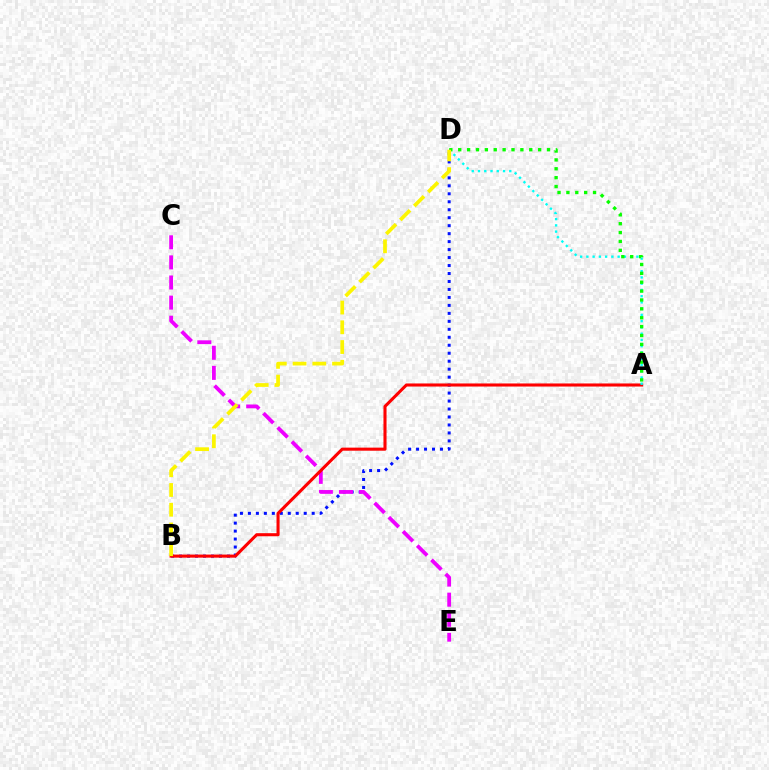{('B', 'D'): [{'color': '#0010ff', 'line_style': 'dotted', 'thickness': 2.17}, {'color': '#fcf500', 'line_style': 'dashed', 'thickness': 2.68}], ('C', 'E'): [{'color': '#ee00ff', 'line_style': 'dashed', 'thickness': 2.73}], ('A', 'B'): [{'color': '#ff0000', 'line_style': 'solid', 'thickness': 2.22}], ('A', 'D'): [{'color': '#00fff6', 'line_style': 'dotted', 'thickness': 1.7}, {'color': '#08ff00', 'line_style': 'dotted', 'thickness': 2.41}]}